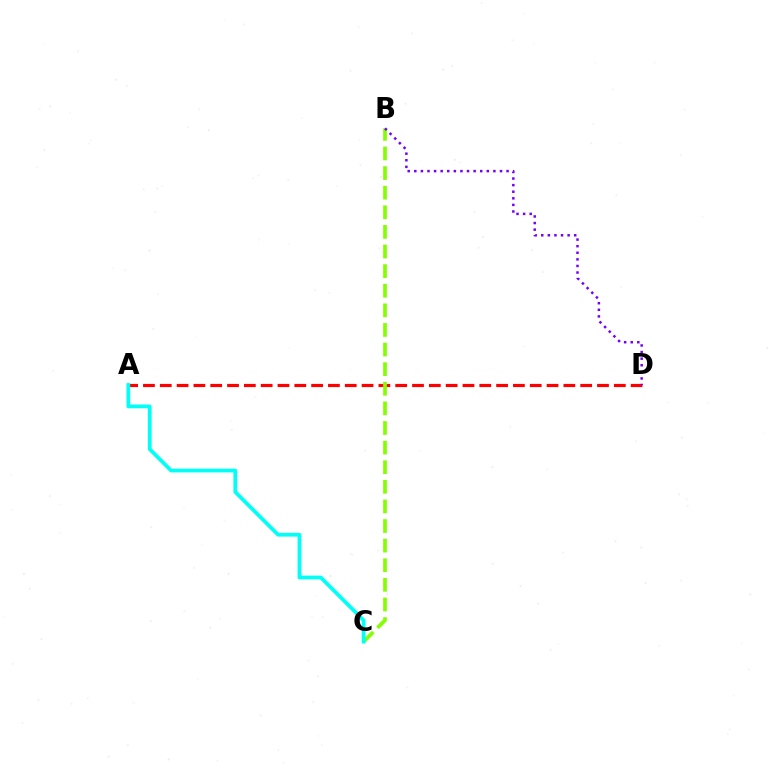{('A', 'D'): [{'color': '#ff0000', 'line_style': 'dashed', 'thickness': 2.28}], ('B', 'C'): [{'color': '#84ff00', 'line_style': 'dashed', 'thickness': 2.66}], ('A', 'C'): [{'color': '#00fff6', 'line_style': 'solid', 'thickness': 2.69}], ('B', 'D'): [{'color': '#7200ff', 'line_style': 'dotted', 'thickness': 1.79}]}